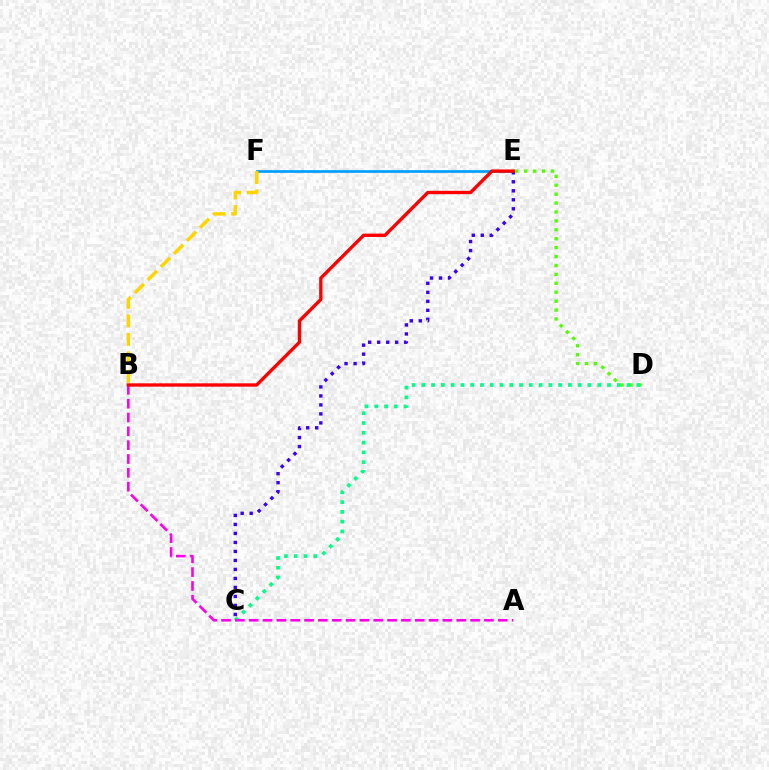{('D', 'E'): [{'color': '#4fff00', 'line_style': 'dotted', 'thickness': 2.42}], ('C', 'D'): [{'color': '#00ff86', 'line_style': 'dotted', 'thickness': 2.66}], ('E', 'F'): [{'color': '#009eff', 'line_style': 'solid', 'thickness': 1.94}], ('A', 'B'): [{'color': '#ff00ed', 'line_style': 'dashed', 'thickness': 1.88}], ('B', 'F'): [{'color': '#ffd500', 'line_style': 'dashed', 'thickness': 2.51}], ('C', 'E'): [{'color': '#3700ff', 'line_style': 'dotted', 'thickness': 2.45}], ('B', 'E'): [{'color': '#ff0000', 'line_style': 'solid', 'thickness': 2.41}]}